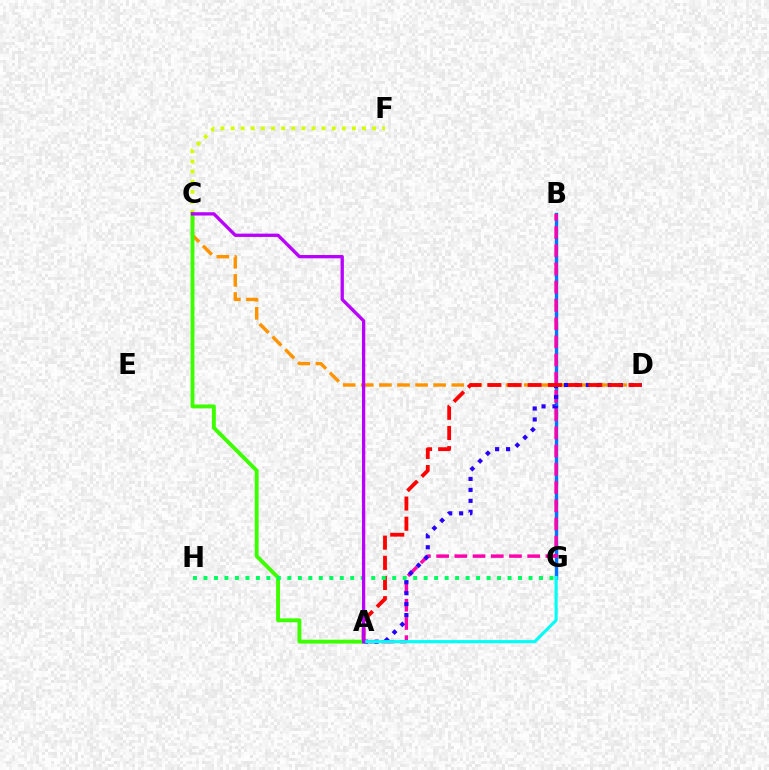{('B', 'G'): [{'color': '#0074ff', 'line_style': 'solid', 'thickness': 2.45}], ('C', 'D'): [{'color': '#ff9400', 'line_style': 'dashed', 'thickness': 2.46}], ('A', 'B'): [{'color': '#ff00ac', 'line_style': 'dashed', 'thickness': 2.47}], ('C', 'F'): [{'color': '#d1ff00', 'line_style': 'dotted', 'thickness': 2.75}], ('A', 'D'): [{'color': '#2500ff', 'line_style': 'dotted', 'thickness': 2.98}, {'color': '#ff0000', 'line_style': 'dashed', 'thickness': 2.74}], ('A', 'C'): [{'color': '#3dff00', 'line_style': 'solid', 'thickness': 2.78}, {'color': '#b900ff', 'line_style': 'solid', 'thickness': 2.37}], ('A', 'G'): [{'color': '#00fff6', 'line_style': 'solid', 'thickness': 2.26}], ('G', 'H'): [{'color': '#00ff5c', 'line_style': 'dotted', 'thickness': 2.85}]}